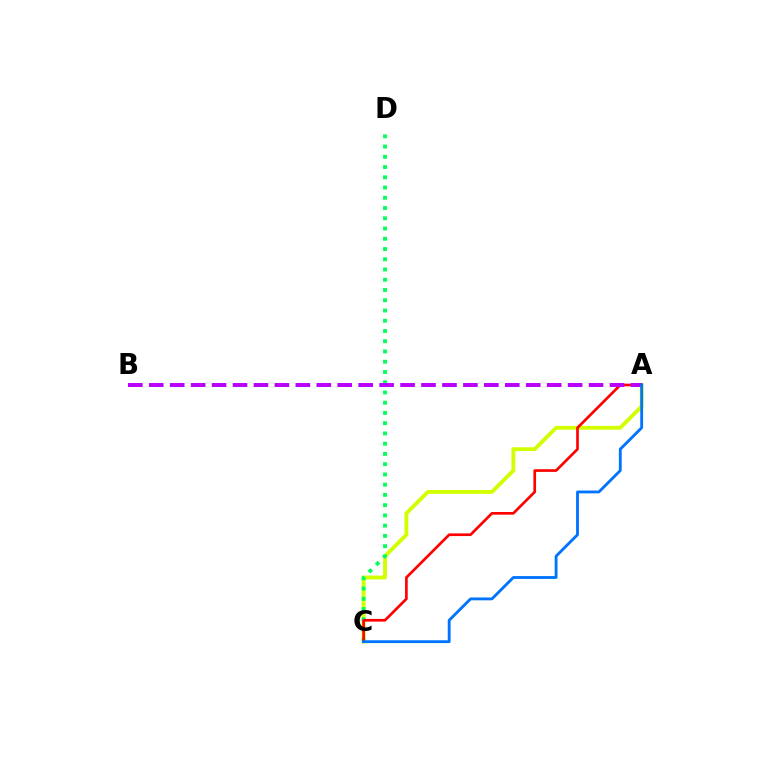{('A', 'C'): [{'color': '#d1ff00', 'line_style': 'solid', 'thickness': 2.76}, {'color': '#ff0000', 'line_style': 'solid', 'thickness': 1.92}, {'color': '#0074ff', 'line_style': 'solid', 'thickness': 2.05}], ('C', 'D'): [{'color': '#00ff5c', 'line_style': 'dotted', 'thickness': 2.78}], ('A', 'B'): [{'color': '#b900ff', 'line_style': 'dashed', 'thickness': 2.85}]}